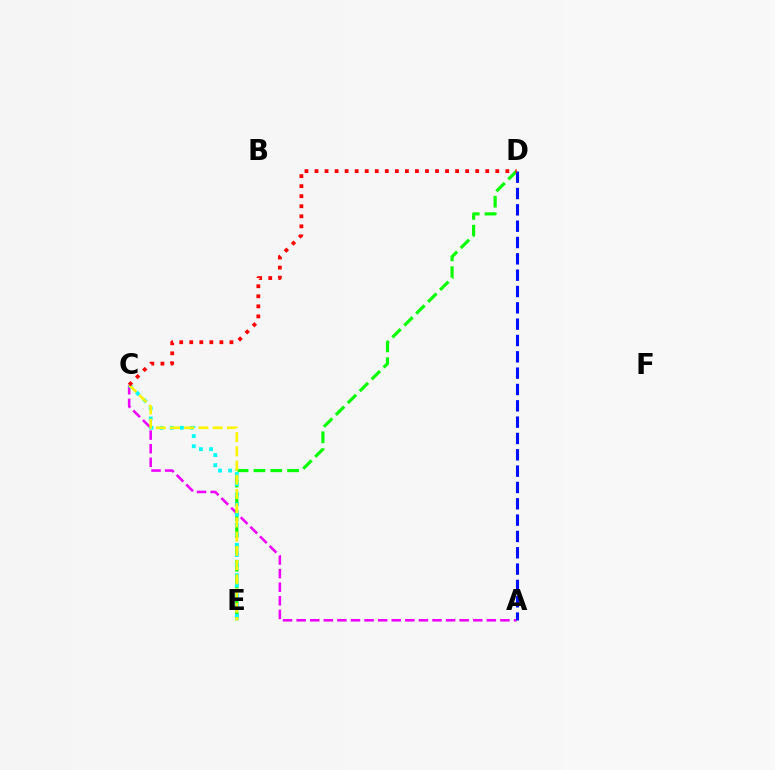{('A', 'C'): [{'color': '#ee00ff', 'line_style': 'dashed', 'thickness': 1.85}], ('D', 'E'): [{'color': '#08ff00', 'line_style': 'dashed', 'thickness': 2.29}], ('C', 'E'): [{'color': '#00fff6', 'line_style': 'dotted', 'thickness': 2.75}, {'color': '#fcf500', 'line_style': 'dashed', 'thickness': 1.93}], ('A', 'D'): [{'color': '#0010ff', 'line_style': 'dashed', 'thickness': 2.22}], ('C', 'D'): [{'color': '#ff0000', 'line_style': 'dotted', 'thickness': 2.73}]}